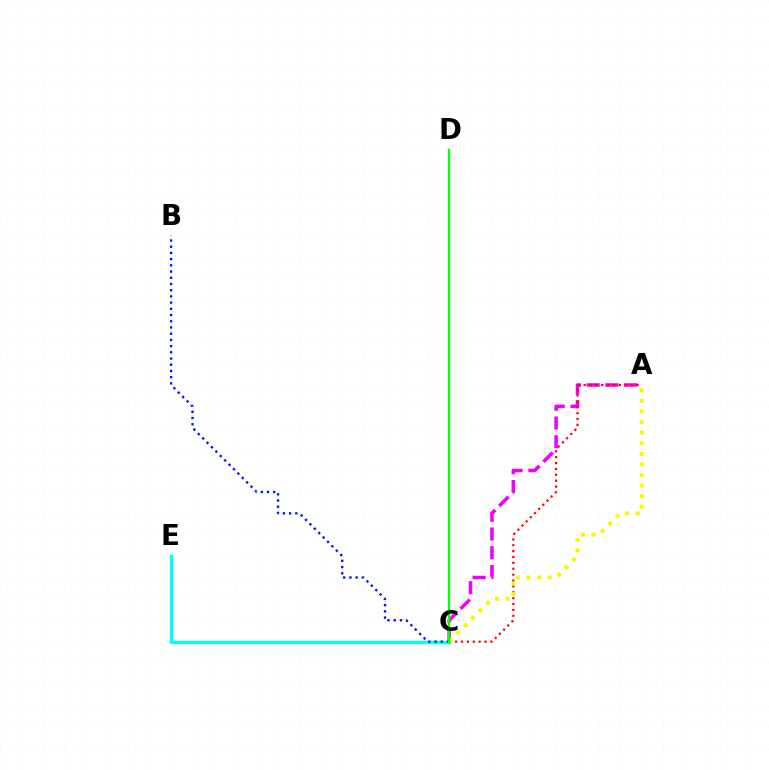{('A', 'C'): [{'color': '#ee00ff', 'line_style': 'dashed', 'thickness': 2.55}, {'color': '#ff0000', 'line_style': 'dotted', 'thickness': 1.6}, {'color': '#fcf500', 'line_style': 'dotted', 'thickness': 2.88}], ('C', 'E'): [{'color': '#00fff6', 'line_style': 'solid', 'thickness': 2.47}], ('B', 'C'): [{'color': '#0010ff', 'line_style': 'dotted', 'thickness': 1.69}], ('C', 'D'): [{'color': '#08ff00', 'line_style': 'solid', 'thickness': 1.68}]}